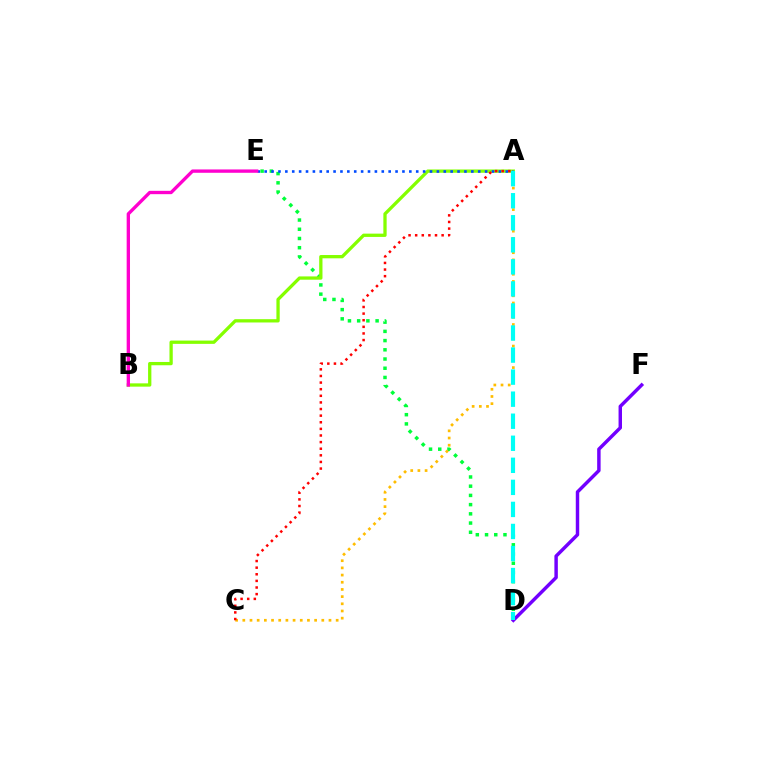{('D', 'E'): [{'color': '#00ff39', 'line_style': 'dotted', 'thickness': 2.5}], ('A', 'B'): [{'color': '#84ff00', 'line_style': 'solid', 'thickness': 2.37}], ('A', 'C'): [{'color': '#ffbd00', 'line_style': 'dotted', 'thickness': 1.95}, {'color': '#ff0000', 'line_style': 'dotted', 'thickness': 1.8}], ('D', 'F'): [{'color': '#7200ff', 'line_style': 'solid', 'thickness': 2.48}], ('A', 'E'): [{'color': '#004bff', 'line_style': 'dotted', 'thickness': 1.87}], ('A', 'D'): [{'color': '#00fff6', 'line_style': 'dashed', 'thickness': 3.0}], ('B', 'E'): [{'color': '#ff00cf', 'line_style': 'solid', 'thickness': 2.4}]}